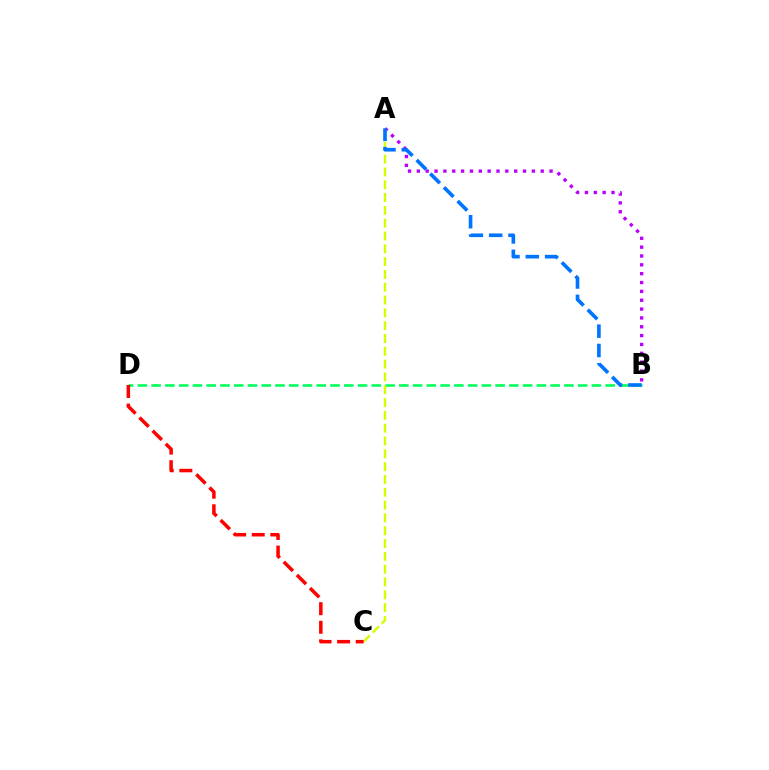{('A', 'B'): [{'color': '#b900ff', 'line_style': 'dotted', 'thickness': 2.4}, {'color': '#0074ff', 'line_style': 'dashed', 'thickness': 2.63}], ('B', 'D'): [{'color': '#00ff5c', 'line_style': 'dashed', 'thickness': 1.87}], ('A', 'C'): [{'color': '#d1ff00', 'line_style': 'dashed', 'thickness': 1.74}], ('C', 'D'): [{'color': '#ff0000', 'line_style': 'dashed', 'thickness': 2.52}]}